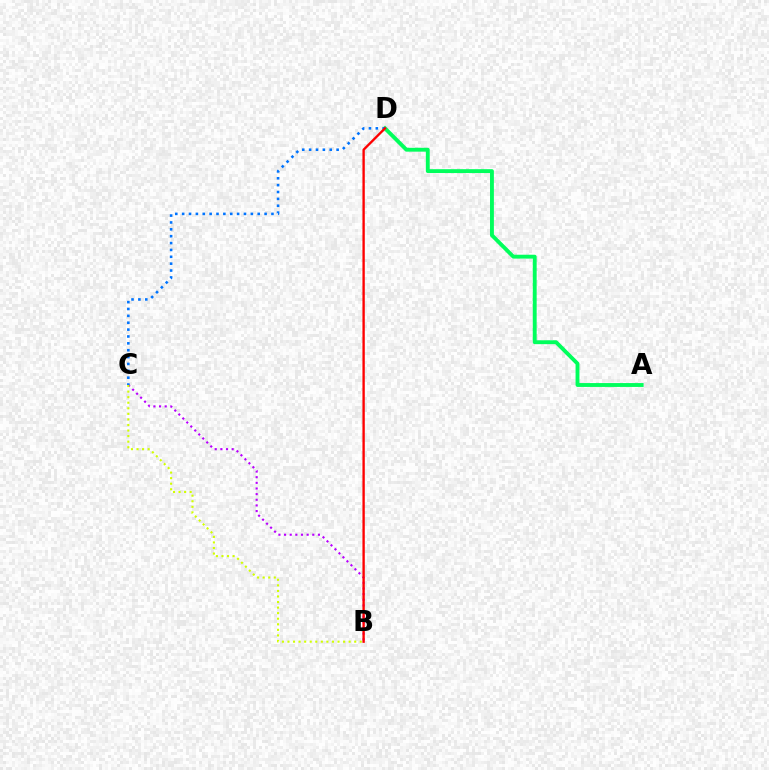{('A', 'D'): [{'color': '#00ff5c', 'line_style': 'solid', 'thickness': 2.79}], ('B', 'C'): [{'color': '#b900ff', 'line_style': 'dotted', 'thickness': 1.53}, {'color': '#d1ff00', 'line_style': 'dotted', 'thickness': 1.51}], ('C', 'D'): [{'color': '#0074ff', 'line_style': 'dotted', 'thickness': 1.87}], ('B', 'D'): [{'color': '#ff0000', 'line_style': 'solid', 'thickness': 1.7}]}